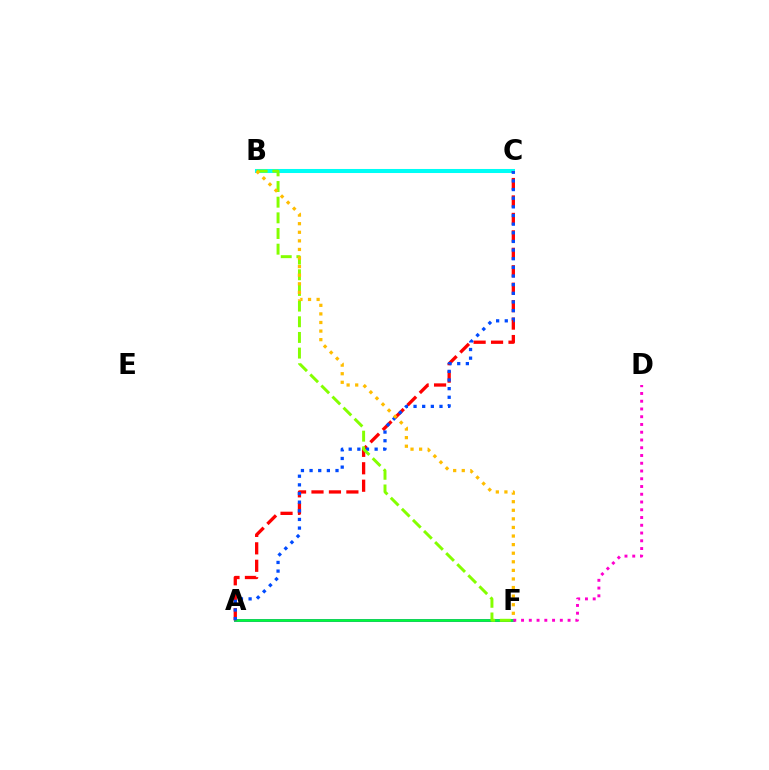{('B', 'C'): [{'color': '#00fff6', 'line_style': 'solid', 'thickness': 2.91}], ('A', 'F'): [{'color': '#7200ff', 'line_style': 'solid', 'thickness': 2.12}, {'color': '#00ff39', 'line_style': 'solid', 'thickness': 1.91}], ('A', 'C'): [{'color': '#ff0000', 'line_style': 'dashed', 'thickness': 2.37}, {'color': '#004bff', 'line_style': 'dotted', 'thickness': 2.35}], ('B', 'F'): [{'color': '#84ff00', 'line_style': 'dashed', 'thickness': 2.13}, {'color': '#ffbd00', 'line_style': 'dotted', 'thickness': 2.33}], ('D', 'F'): [{'color': '#ff00cf', 'line_style': 'dotted', 'thickness': 2.11}]}